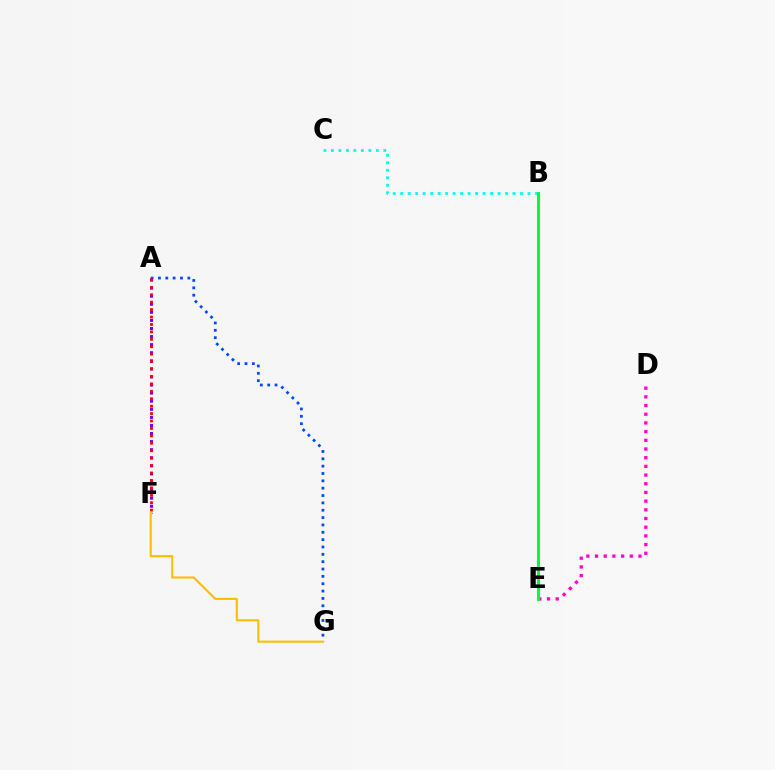{('A', 'G'): [{'color': '#004bff', 'line_style': 'dotted', 'thickness': 2.0}], ('B', 'E'): [{'color': '#84ff00', 'line_style': 'solid', 'thickness': 2.16}, {'color': '#00ff39', 'line_style': 'solid', 'thickness': 2.2}], ('B', 'C'): [{'color': '#00fff6', 'line_style': 'dotted', 'thickness': 2.03}], ('A', 'F'): [{'color': '#7200ff', 'line_style': 'dotted', 'thickness': 2.19}, {'color': '#ff0000', 'line_style': 'dotted', 'thickness': 2.02}], ('D', 'E'): [{'color': '#ff00cf', 'line_style': 'dotted', 'thickness': 2.36}], ('F', 'G'): [{'color': '#ffbd00', 'line_style': 'solid', 'thickness': 1.51}]}